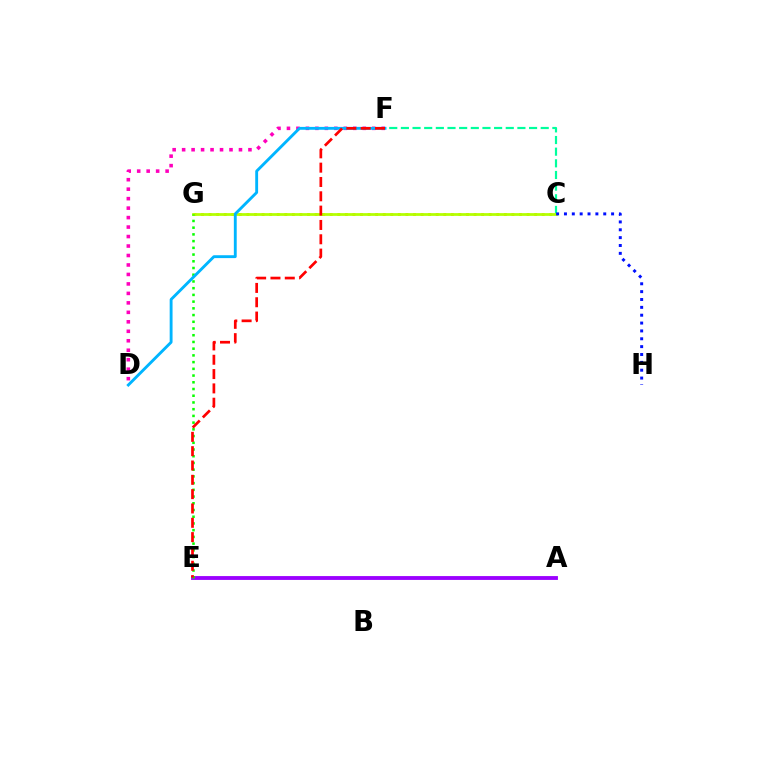{('A', 'E'): [{'color': '#9b00ff', 'line_style': 'solid', 'thickness': 2.77}], ('C', 'F'): [{'color': '#00ff9d', 'line_style': 'dashed', 'thickness': 1.58}], ('C', 'G'): [{'color': '#ffa500', 'line_style': 'dotted', 'thickness': 2.06}, {'color': '#b3ff00', 'line_style': 'solid', 'thickness': 1.98}], ('E', 'G'): [{'color': '#08ff00', 'line_style': 'dotted', 'thickness': 1.83}], ('D', 'F'): [{'color': '#ff00bd', 'line_style': 'dotted', 'thickness': 2.57}, {'color': '#00b5ff', 'line_style': 'solid', 'thickness': 2.07}], ('E', 'F'): [{'color': '#ff0000', 'line_style': 'dashed', 'thickness': 1.95}], ('C', 'H'): [{'color': '#0010ff', 'line_style': 'dotted', 'thickness': 2.13}]}